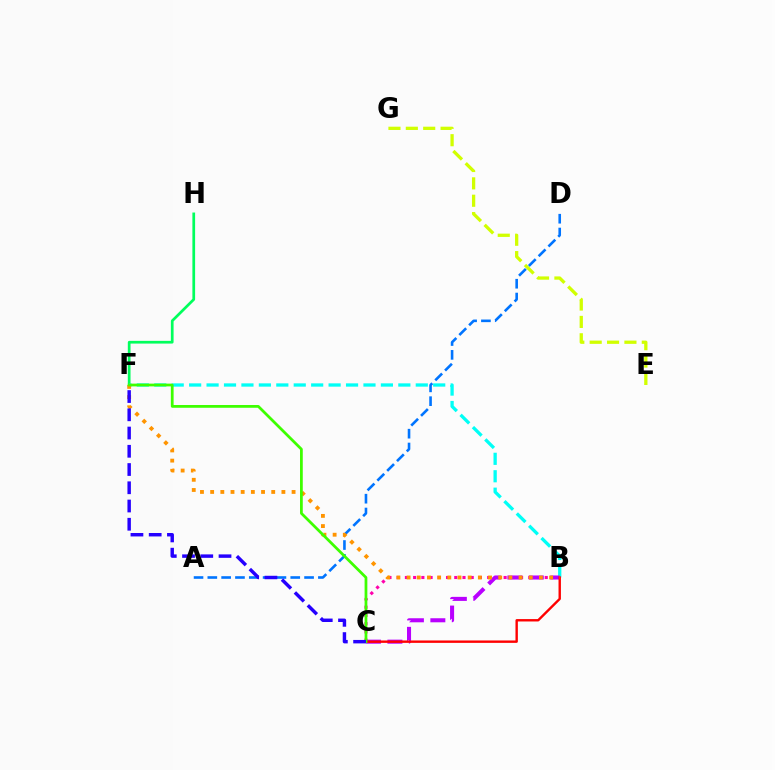{('A', 'D'): [{'color': '#0074ff', 'line_style': 'dashed', 'thickness': 1.88}], ('B', 'C'): [{'color': '#ff00ac', 'line_style': 'dotted', 'thickness': 2.23}, {'color': '#b900ff', 'line_style': 'dashed', 'thickness': 2.91}, {'color': '#ff0000', 'line_style': 'solid', 'thickness': 1.72}], ('F', 'H'): [{'color': '#00ff5c', 'line_style': 'solid', 'thickness': 1.95}], ('B', 'F'): [{'color': '#00fff6', 'line_style': 'dashed', 'thickness': 2.37}, {'color': '#ff9400', 'line_style': 'dotted', 'thickness': 2.77}], ('E', 'G'): [{'color': '#d1ff00', 'line_style': 'dashed', 'thickness': 2.36}], ('C', 'F'): [{'color': '#3dff00', 'line_style': 'solid', 'thickness': 1.98}, {'color': '#2500ff', 'line_style': 'dashed', 'thickness': 2.48}]}